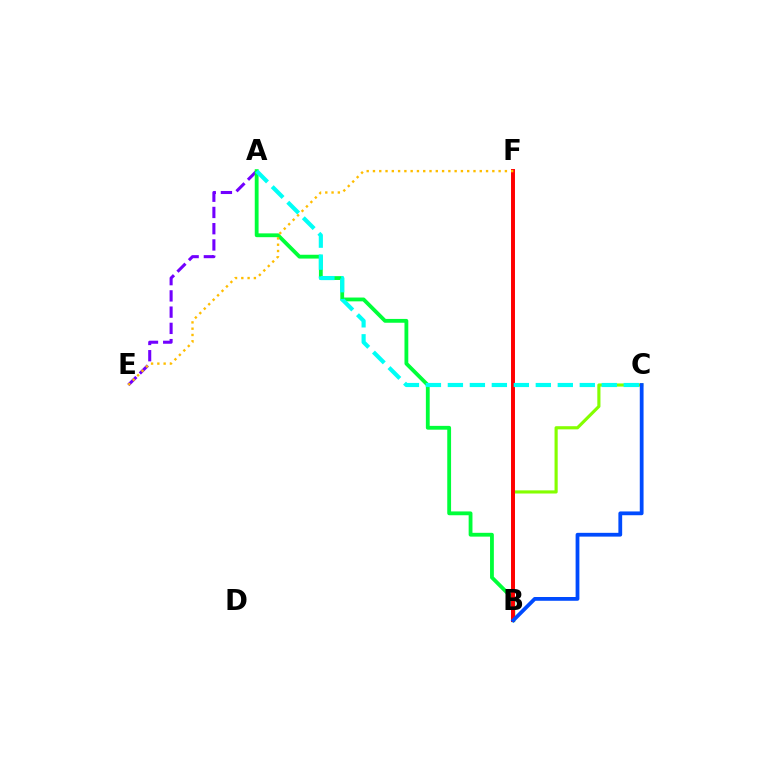{('A', 'E'): [{'color': '#7200ff', 'line_style': 'dashed', 'thickness': 2.21}], ('B', 'F'): [{'color': '#ff00cf', 'line_style': 'dotted', 'thickness': 1.54}, {'color': '#ff0000', 'line_style': 'solid', 'thickness': 2.84}], ('B', 'C'): [{'color': '#84ff00', 'line_style': 'solid', 'thickness': 2.26}, {'color': '#004bff', 'line_style': 'solid', 'thickness': 2.72}], ('A', 'B'): [{'color': '#00ff39', 'line_style': 'solid', 'thickness': 2.75}], ('E', 'F'): [{'color': '#ffbd00', 'line_style': 'dotted', 'thickness': 1.71}], ('A', 'C'): [{'color': '#00fff6', 'line_style': 'dashed', 'thickness': 2.99}]}